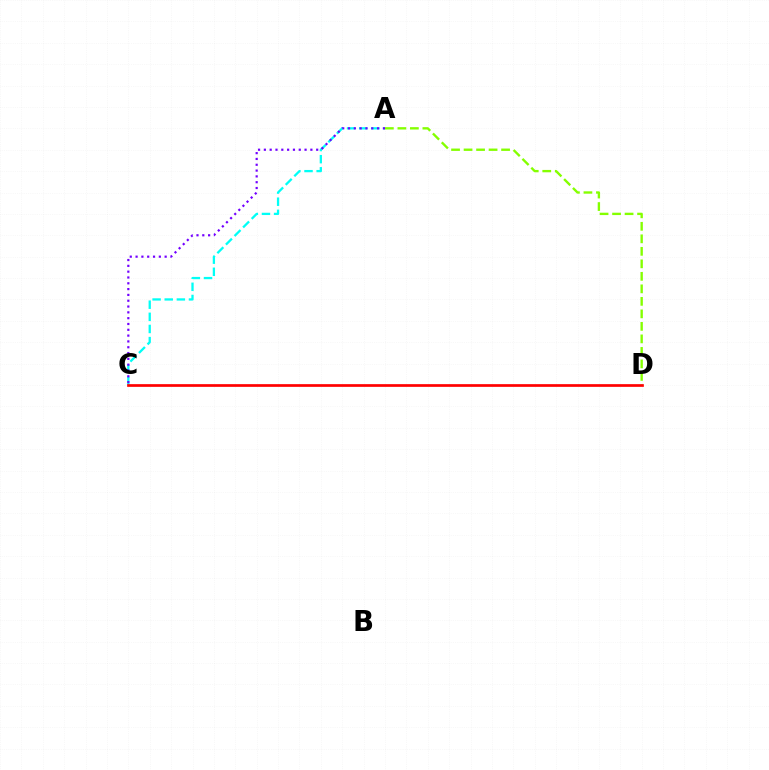{('A', 'C'): [{'color': '#00fff6', 'line_style': 'dashed', 'thickness': 1.65}, {'color': '#7200ff', 'line_style': 'dotted', 'thickness': 1.58}], ('A', 'D'): [{'color': '#84ff00', 'line_style': 'dashed', 'thickness': 1.7}], ('C', 'D'): [{'color': '#ff0000', 'line_style': 'solid', 'thickness': 1.95}]}